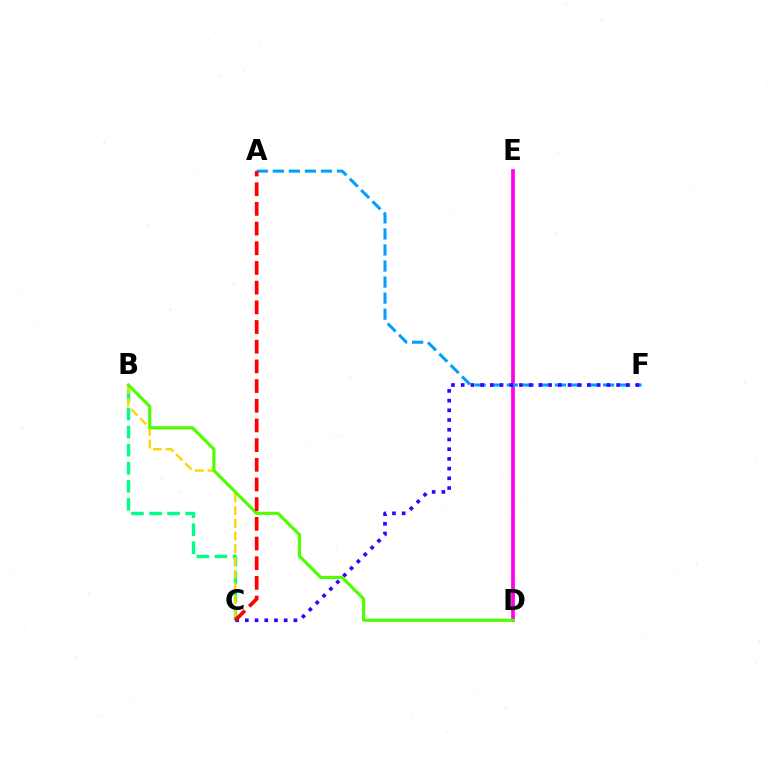{('D', 'E'): [{'color': '#ff00ed', 'line_style': 'solid', 'thickness': 2.69}], ('B', 'C'): [{'color': '#00ff86', 'line_style': 'dashed', 'thickness': 2.45}, {'color': '#ffd500', 'line_style': 'dashed', 'thickness': 1.73}], ('A', 'F'): [{'color': '#009eff', 'line_style': 'dashed', 'thickness': 2.18}], ('C', 'F'): [{'color': '#3700ff', 'line_style': 'dotted', 'thickness': 2.64}], ('B', 'D'): [{'color': '#4fff00', 'line_style': 'solid', 'thickness': 2.28}], ('A', 'C'): [{'color': '#ff0000', 'line_style': 'dashed', 'thickness': 2.67}]}